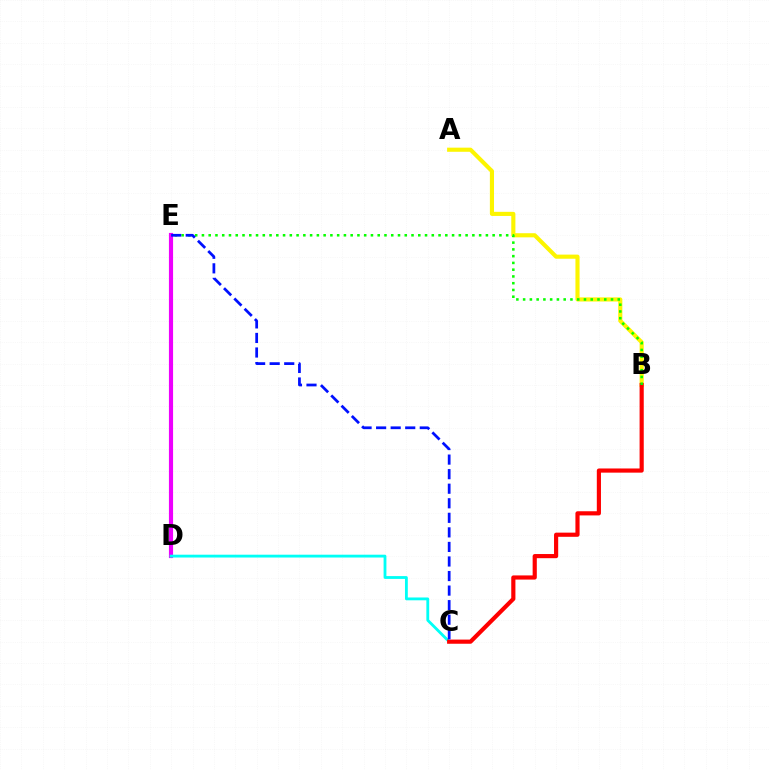{('D', 'E'): [{'color': '#ee00ff', 'line_style': 'solid', 'thickness': 2.98}], ('A', 'B'): [{'color': '#fcf500', 'line_style': 'solid', 'thickness': 2.97}], ('C', 'D'): [{'color': '#00fff6', 'line_style': 'solid', 'thickness': 2.03}], ('B', 'C'): [{'color': '#ff0000', 'line_style': 'solid', 'thickness': 3.0}], ('B', 'E'): [{'color': '#08ff00', 'line_style': 'dotted', 'thickness': 1.84}], ('C', 'E'): [{'color': '#0010ff', 'line_style': 'dashed', 'thickness': 1.98}]}